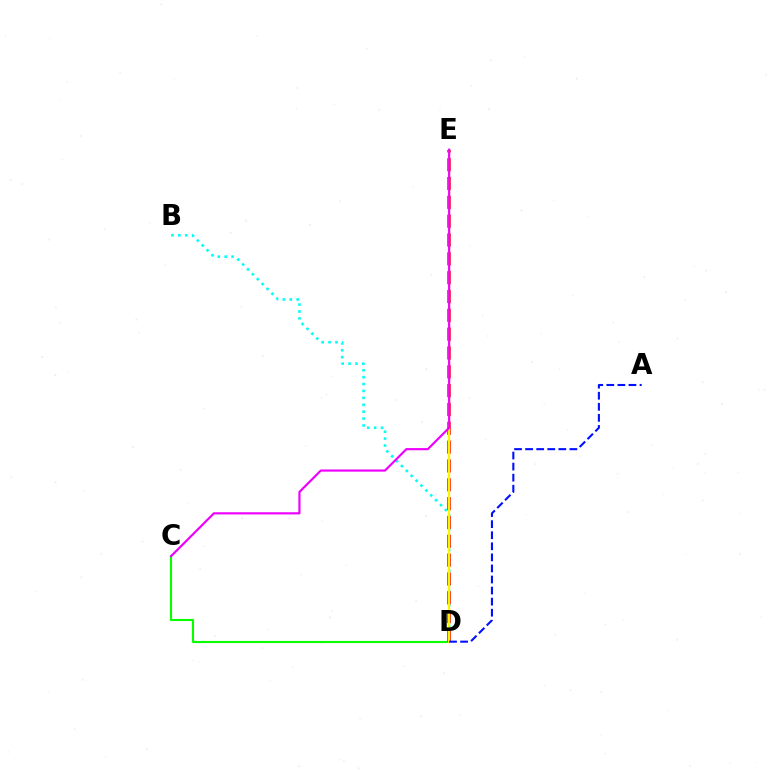{('B', 'D'): [{'color': '#00fff6', 'line_style': 'dotted', 'thickness': 1.88}], ('C', 'D'): [{'color': '#08ff00', 'line_style': 'solid', 'thickness': 1.52}], ('D', 'E'): [{'color': '#ff0000', 'line_style': 'dashed', 'thickness': 2.56}, {'color': '#fcf500', 'line_style': 'solid', 'thickness': 1.62}], ('A', 'D'): [{'color': '#0010ff', 'line_style': 'dashed', 'thickness': 1.5}], ('C', 'E'): [{'color': '#ee00ff', 'line_style': 'solid', 'thickness': 1.57}]}